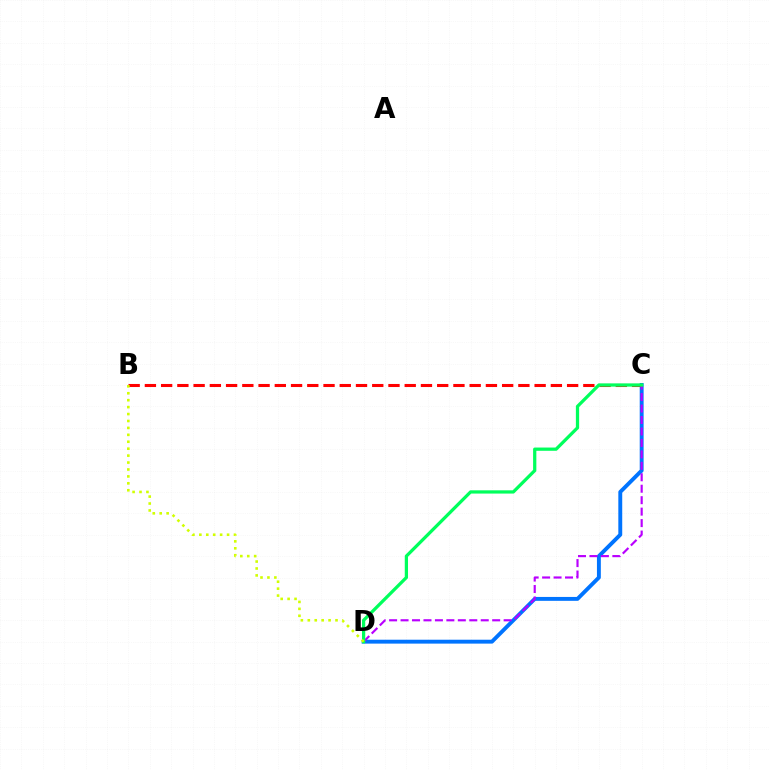{('C', 'D'): [{'color': '#0074ff', 'line_style': 'solid', 'thickness': 2.81}, {'color': '#b900ff', 'line_style': 'dashed', 'thickness': 1.56}, {'color': '#00ff5c', 'line_style': 'solid', 'thickness': 2.34}], ('B', 'C'): [{'color': '#ff0000', 'line_style': 'dashed', 'thickness': 2.21}], ('B', 'D'): [{'color': '#d1ff00', 'line_style': 'dotted', 'thickness': 1.88}]}